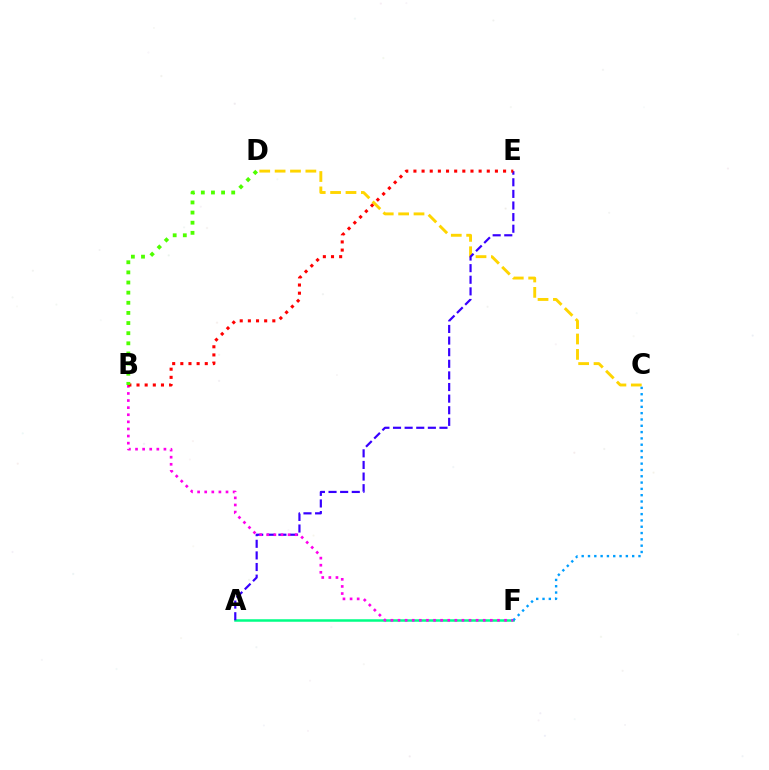{('A', 'F'): [{'color': '#00ff86', 'line_style': 'solid', 'thickness': 1.8}], ('C', 'D'): [{'color': '#ffd500', 'line_style': 'dashed', 'thickness': 2.09}], ('A', 'E'): [{'color': '#3700ff', 'line_style': 'dashed', 'thickness': 1.58}], ('B', 'F'): [{'color': '#ff00ed', 'line_style': 'dotted', 'thickness': 1.93}], ('B', 'E'): [{'color': '#ff0000', 'line_style': 'dotted', 'thickness': 2.21}], ('C', 'F'): [{'color': '#009eff', 'line_style': 'dotted', 'thickness': 1.71}], ('B', 'D'): [{'color': '#4fff00', 'line_style': 'dotted', 'thickness': 2.75}]}